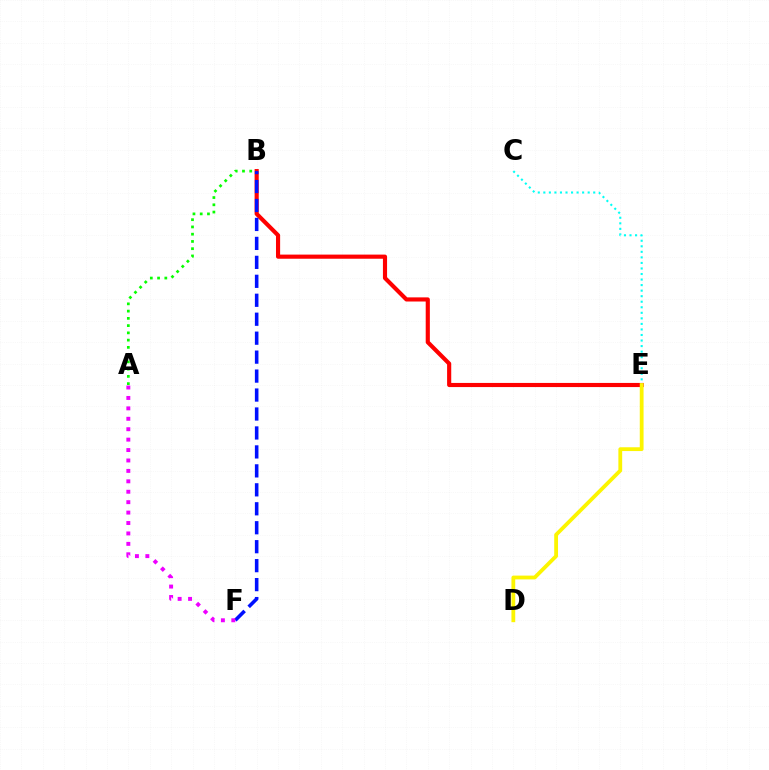{('A', 'B'): [{'color': '#08ff00', 'line_style': 'dotted', 'thickness': 1.97}], ('B', 'E'): [{'color': '#ff0000', 'line_style': 'solid', 'thickness': 2.98}], ('B', 'F'): [{'color': '#0010ff', 'line_style': 'dashed', 'thickness': 2.58}], ('C', 'E'): [{'color': '#00fff6', 'line_style': 'dotted', 'thickness': 1.51}], ('D', 'E'): [{'color': '#fcf500', 'line_style': 'solid', 'thickness': 2.74}], ('A', 'F'): [{'color': '#ee00ff', 'line_style': 'dotted', 'thickness': 2.83}]}